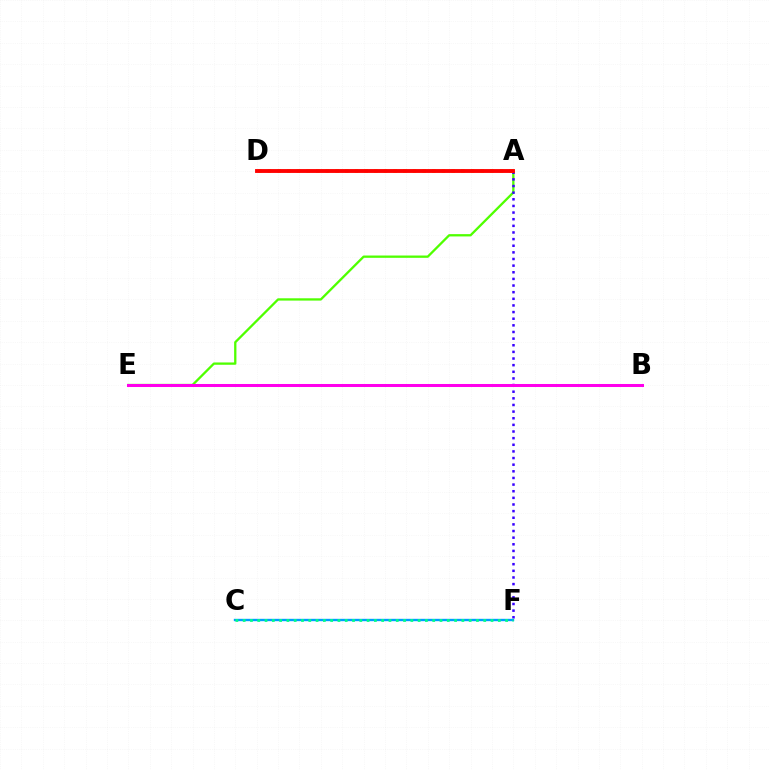{('A', 'E'): [{'color': '#4fff00', 'line_style': 'solid', 'thickness': 1.66}], ('A', 'F'): [{'color': '#3700ff', 'line_style': 'dotted', 'thickness': 1.8}], ('C', 'F'): [{'color': '#009eff', 'line_style': 'solid', 'thickness': 1.71}, {'color': '#00ff86', 'line_style': 'dotted', 'thickness': 1.98}], ('A', 'D'): [{'color': '#ffd500', 'line_style': 'dotted', 'thickness': 2.63}, {'color': '#ff0000', 'line_style': 'solid', 'thickness': 2.78}], ('B', 'E'): [{'color': '#ff00ed', 'line_style': 'solid', 'thickness': 2.17}]}